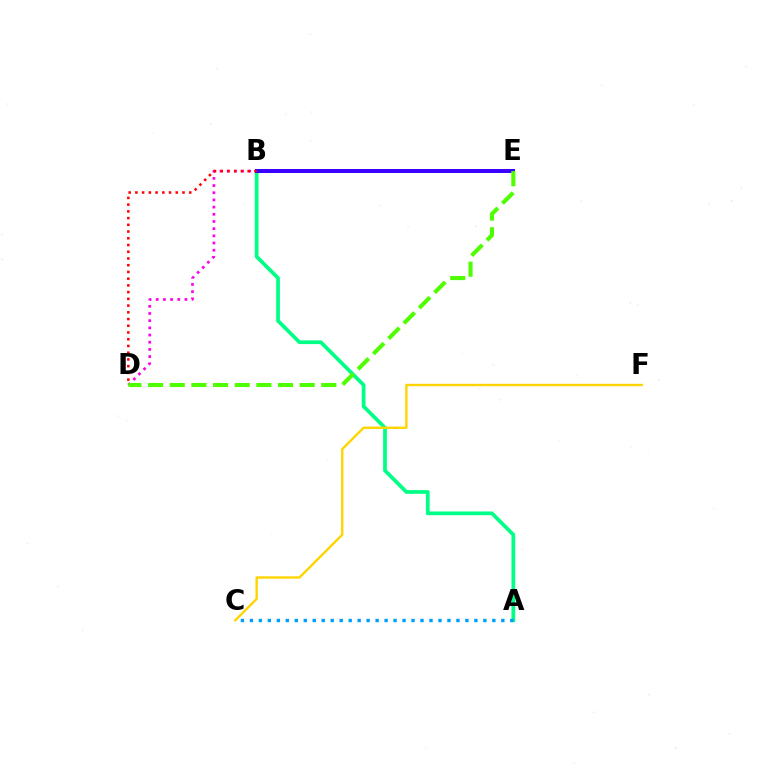{('A', 'B'): [{'color': '#00ff86', 'line_style': 'solid', 'thickness': 2.68}], ('A', 'C'): [{'color': '#009eff', 'line_style': 'dotted', 'thickness': 2.44}], ('B', 'D'): [{'color': '#ff00ed', 'line_style': 'dotted', 'thickness': 1.95}, {'color': '#ff0000', 'line_style': 'dotted', 'thickness': 1.83}], ('C', 'F'): [{'color': '#ffd500', 'line_style': 'solid', 'thickness': 1.72}], ('B', 'E'): [{'color': '#3700ff', 'line_style': 'solid', 'thickness': 2.85}], ('D', 'E'): [{'color': '#4fff00', 'line_style': 'dashed', 'thickness': 2.94}]}